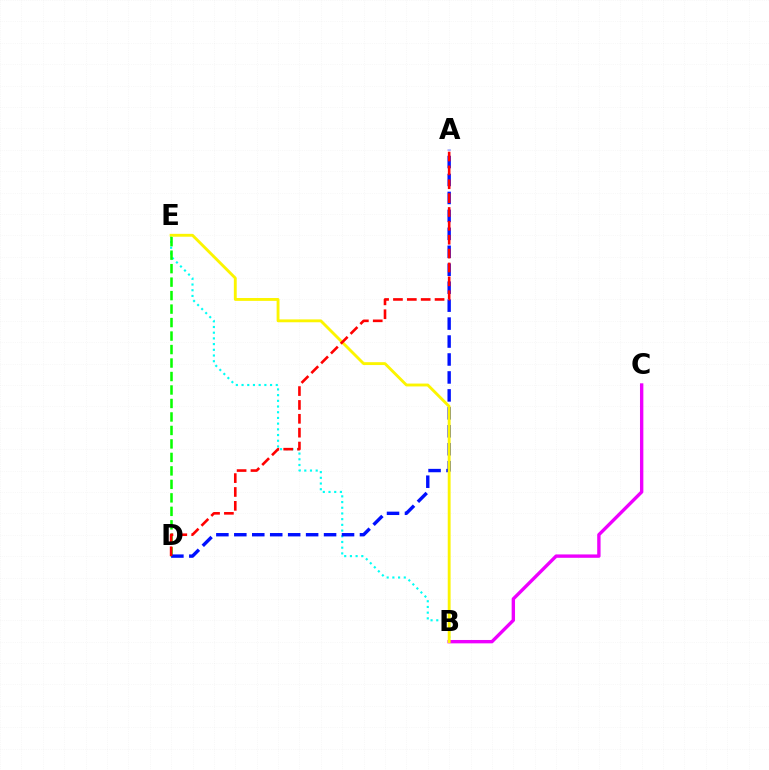{('B', 'E'): [{'color': '#00fff6', 'line_style': 'dotted', 'thickness': 1.55}, {'color': '#fcf500', 'line_style': 'solid', 'thickness': 2.06}], ('B', 'C'): [{'color': '#ee00ff', 'line_style': 'solid', 'thickness': 2.43}], ('D', 'E'): [{'color': '#08ff00', 'line_style': 'dashed', 'thickness': 1.83}], ('A', 'D'): [{'color': '#0010ff', 'line_style': 'dashed', 'thickness': 2.44}, {'color': '#ff0000', 'line_style': 'dashed', 'thickness': 1.88}]}